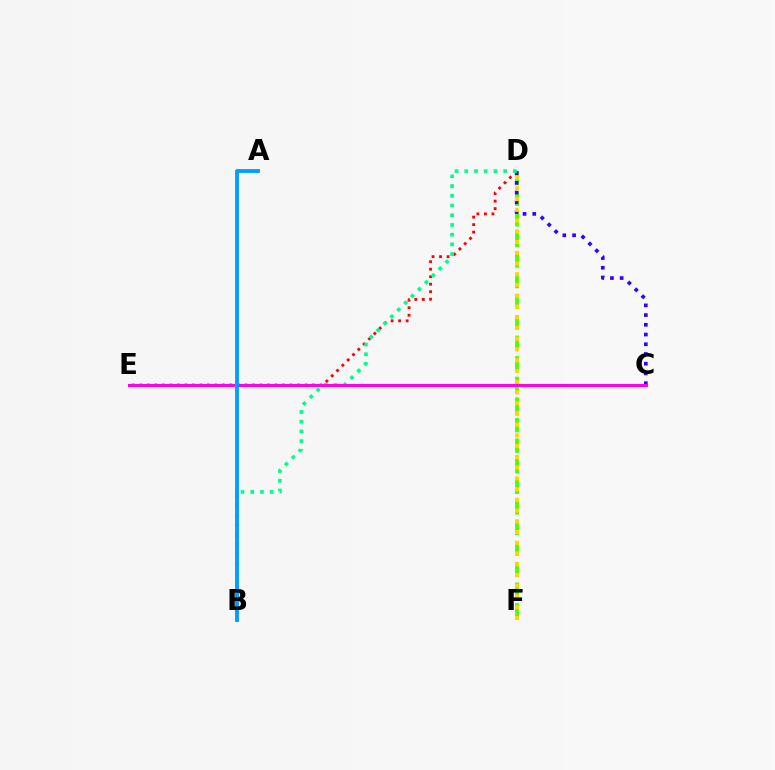{('D', 'F'): [{'color': '#4fff00', 'line_style': 'dashed', 'thickness': 2.8}, {'color': '#ffd500', 'line_style': 'dotted', 'thickness': 2.92}], ('C', 'D'): [{'color': '#3700ff', 'line_style': 'dotted', 'thickness': 2.64}], ('D', 'E'): [{'color': '#ff0000', 'line_style': 'dotted', 'thickness': 2.04}], ('B', 'D'): [{'color': '#00ff86', 'line_style': 'dotted', 'thickness': 2.64}], ('C', 'E'): [{'color': '#ff00ed', 'line_style': 'solid', 'thickness': 2.18}], ('A', 'B'): [{'color': '#009eff', 'line_style': 'solid', 'thickness': 2.77}]}